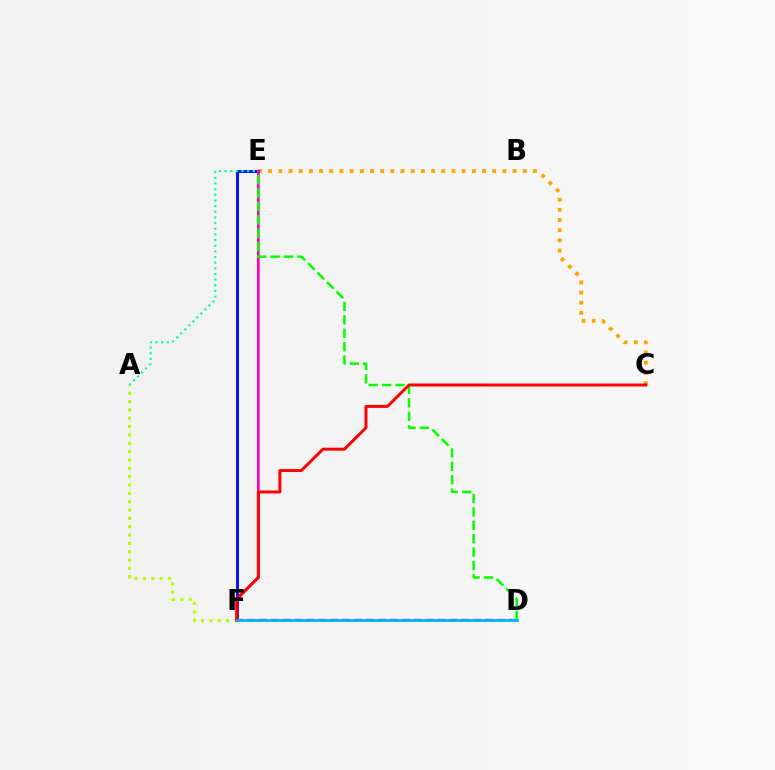{('D', 'F'): [{'color': '#9b00ff', 'line_style': 'dashed', 'thickness': 1.62}, {'color': '#00b5ff', 'line_style': 'solid', 'thickness': 2.0}], ('A', 'F'): [{'color': '#b3ff00', 'line_style': 'dotted', 'thickness': 2.27}], ('C', 'E'): [{'color': '#ffa500', 'line_style': 'dotted', 'thickness': 2.77}], ('E', 'F'): [{'color': '#0010ff', 'line_style': 'solid', 'thickness': 2.1}, {'color': '#ff00bd', 'line_style': 'solid', 'thickness': 1.92}], ('A', 'E'): [{'color': '#00ff9d', 'line_style': 'dotted', 'thickness': 1.54}], ('D', 'E'): [{'color': '#08ff00', 'line_style': 'dashed', 'thickness': 1.82}], ('C', 'F'): [{'color': '#ff0000', 'line_style': 'solid', 'thickness': 2.14}]}